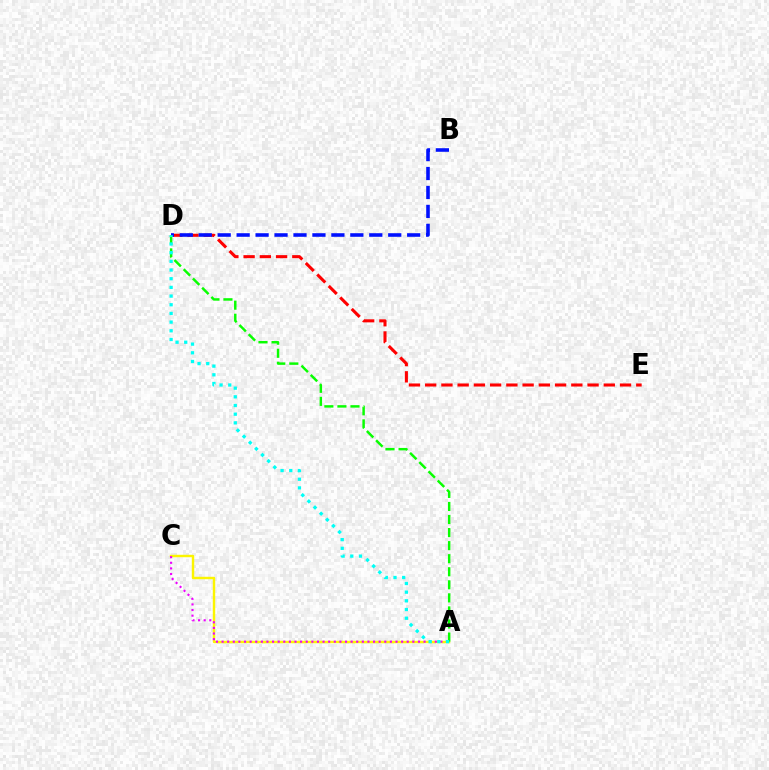{('A', 'C'): [{'color': '#fcf500', 'line_style': 'solid', 'thickness': 1.75}, {'color': '#ee00ff', 'line_style': 'dotted', 'thickness': 1.52}], ('D', 'E'): [{'color': '#ff0000', 'line_style': 'dashed', 'thickness': 2.21}], ('B', 'D'): [{'color': '#0010ff', 'line_style': 'dashed', 'thickness': 2.57}], ('A', 'D'): [{'color': '#08ff00', 'line_style': 'dashed', 'thickness': 1.77}, {'color': '#00fff6', 'line_style': 'dotted', 'thickness': 2.36}]}